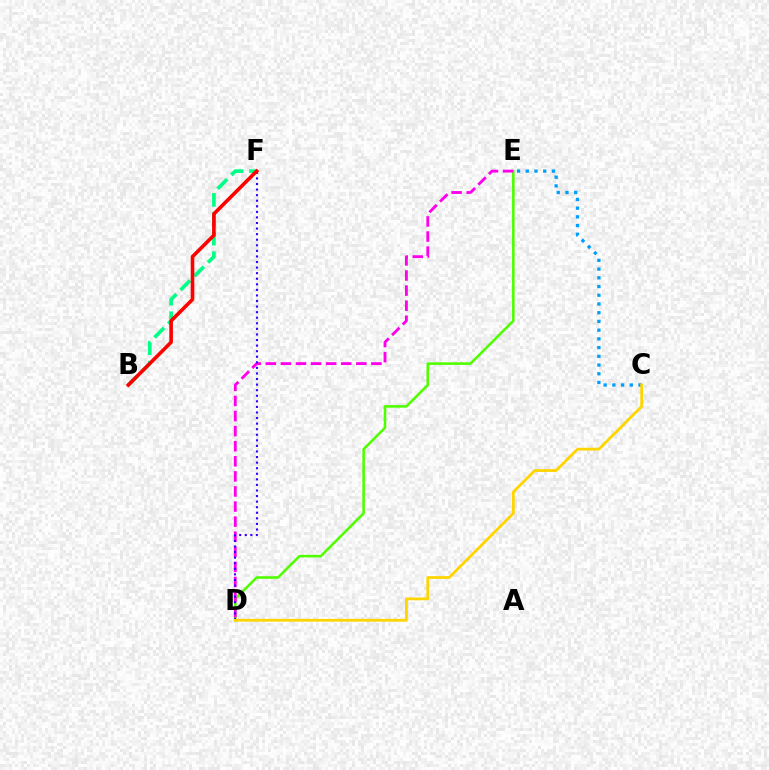{('D', 'E'): [{'color': '#4fff00', 'line_style': 'solid', 'thickness': 1.85}, {'color': '#ff00ed', 'line_style': 'dashed', 'thickness': 2.05}], ('B', 'F'): [{'color': '#00ff86', 'line_style': 'dashed', 'thickness': 2.64}, {'color': '#ff0000', 'line_style': 'solid', 'thickness': 2.59}], ('C', 'E'): [{'color': '#009eff', 'line_style': 'dotted', 'thickness': 2.37}], ('D', 'F'): [{'color': '#3700ff', 'line_style': 'dotted', 'thickness': 1.51}], ('C', 'D'): [{'color': '#ffd500', 'line_style': 'solid', 'thickness': 2.01}]}